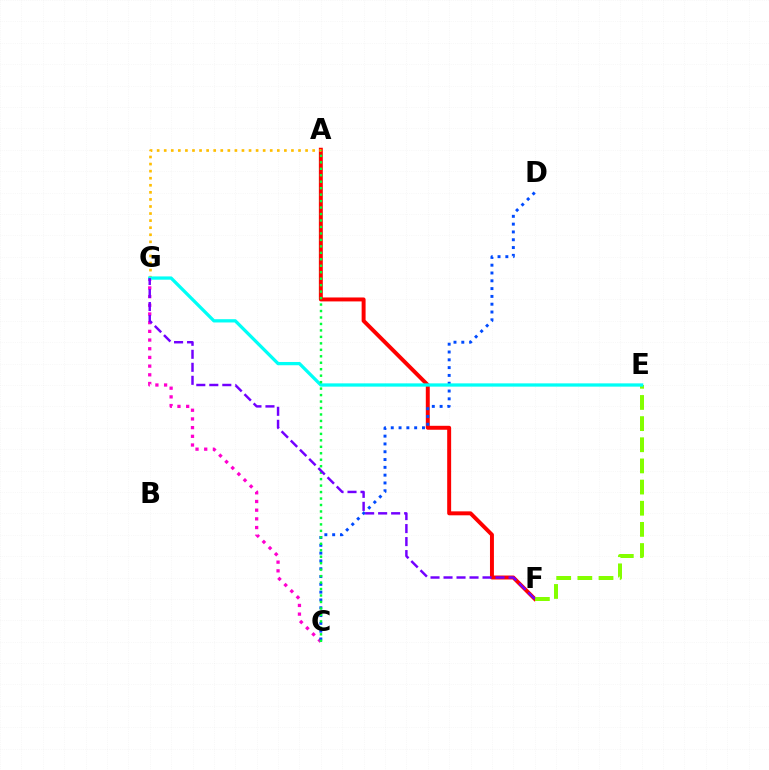{('C', 'G'): [{'color': '#ff00cf', 'line_style': 'dotted', 'thickness': 2.36}], ('A', 'F'): [{'color': '#ff0000', 'line_style': 'solid', 'thickness': 2.84}], ('C', 'D'): [{'color': '#004bff', 'line_style': 'dotted', 'thickness': 2.12}], ('E', 'F'): [{'color': '#84ff00', 'line_style': 'dashed', 'thickness': 2.87}], ('A', 'G'): [{'color': '#ffbd00', 'line_style': 'dotted', 'thickness': 1.92}], ('E', 'G'): [{'color': '#00fff6', 'line_style': 'solid', 'thickness': 2.35}], ('A', 'C'): [{'color': '#00ff39', 'line_style': 'dotted', 'thickness': 1.76}], ('F', 'G'): [{'color': '#7200ff', 'line_style': 'dashed', 'thickness': 1.77}]}